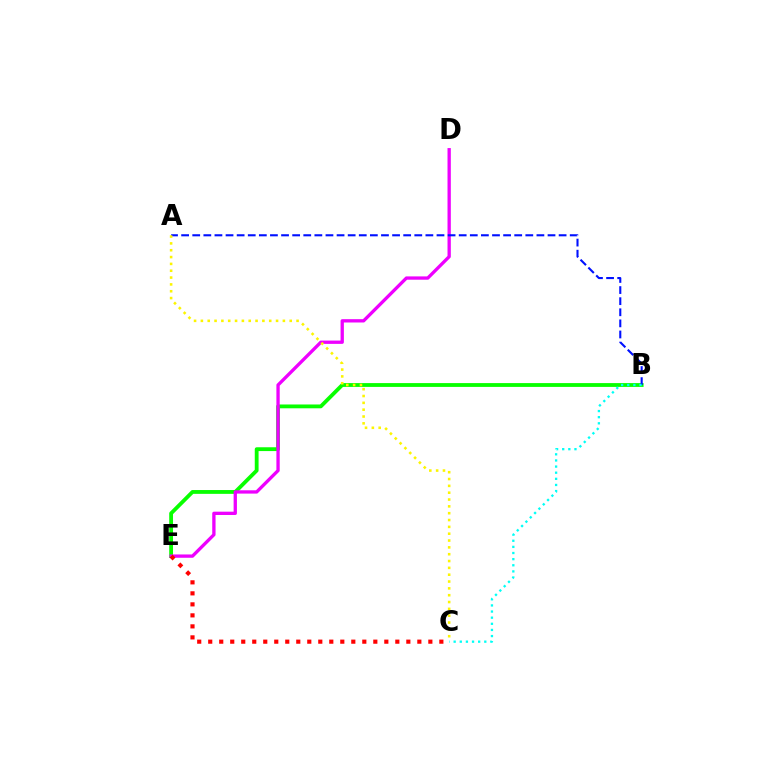{('B', 'E'): [{'color': '#08ff00', 'line_style': 'solid', 'thickness': 2.75}], ('D', 'E'): [{'color': '#ee00ff', 'line_style': 'solid', 'thickness': 2.38}], ('A', 'B'): [{'color': '#0010ff', 'line_style': 'dashed', 'thickness': 1.51}], ('C', 'E'): [{'color': '#ff0000', 'line_style': 'dotted', 'thickness': 2.99}], ('B', 'C'): [{'color': '#00fff6', 'line_style': 'dotted', 'thickness': 1.66}], ('A', 'C'): [{'color': '#fcf500', 'line_style': 'dotted', 'thickness': 1.86}]}